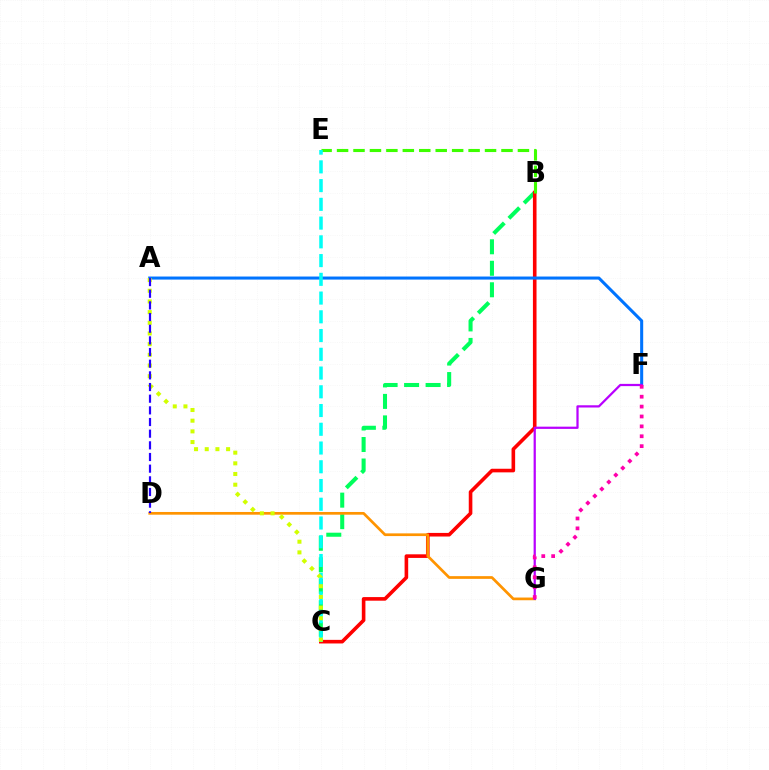{('B', 'C'): [{'color': '#00ff5c', 'line_style': 'dashed', 'thickness': 2.92}, {'color': '#ff0000', 'line_style': 'solid', 'thickness': 2.6}], ('A', 'F'): [{'color': '#0074ff', 'line_style': 'solid', 'thickness': 2.2}], ('B', 'E'): [{'color': '#3dff00', 'line_style': 'dashed', 'thickness': 2.23}], ('D', 'G'): [{'color': '#ff9400', 'line_style': 'solid', 'thickness': 1.95}], ('C', 'E'): [{'color': '#00fff6', 'line_style': 'dashed', 'thickness': 2.55}], ('A', 'C'): [{'color': '#d1ff00', 'line_style': 'dotted', 'thickness': 2.9}], ('A', 'D'): [{'color': '#2500ff', 'line_style': 'dashed', 'thickness': 1.58}], ('F', 'G'): [{'color': '#b900ff', 'line_style': 'solid', 'thickness': 1.61}, {'color': '#ff00ac', 'line_style': 'dotted', 'thickness': 2.69}]}